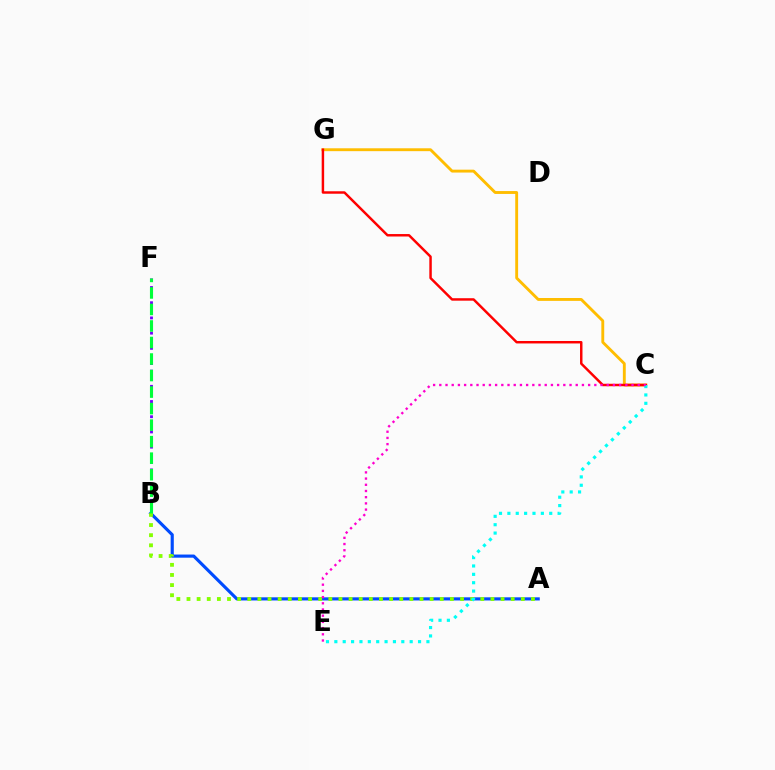{('C', 'G'): [{'color': '#ffbd00', 'line_style': 'solid', 'thickness': 2.07}, {'color': '#ff0000', 'line_style': 'solid', 'thickness': 1.77}], ('A', 'B'): [{'color': '#004bff', 'line_style': 'solid', 'thickness': 2.26}, {'color': '#84ff00', 'line_style': 'dotted', 'thickness': 2.75}], ('B', 'F'): [{'color': '#7200ff', 'line_style': 'dotted', 'thickness': 2.06}, {'color': '#00ff39', 'line_style': 'dashed', 'thickness': 2.24}], ('C', 'E'): [{'color': '#00fff6', 'line_style': 'dotted', 'thickness': 2.27}, {'color': '#ff00cf', 'line_style': 'dotted', 'thickness': 1.68}]}